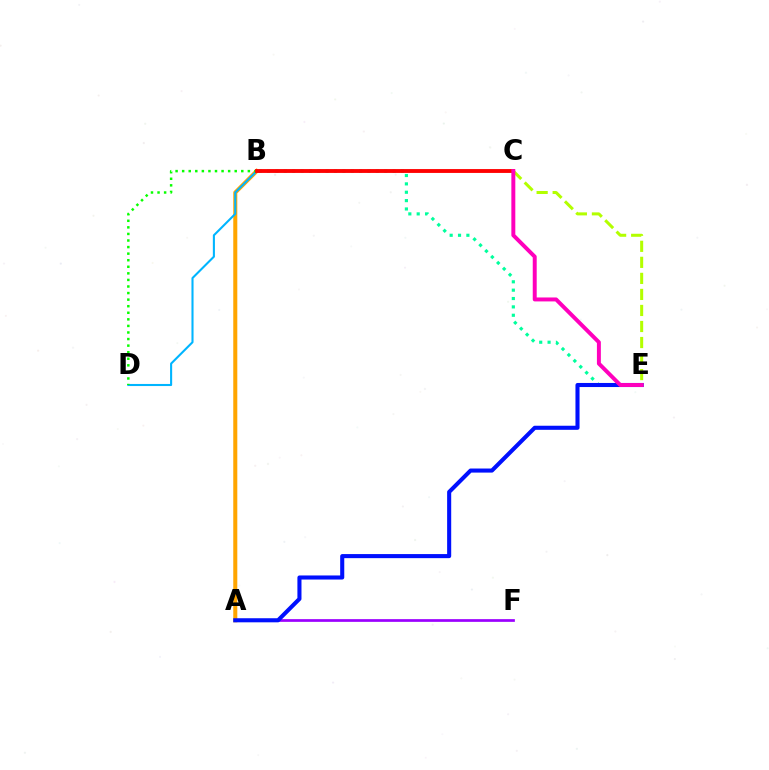{('B', 'E'): [{'color': '#00ff9d', 'line_style': 'dotted', 'thickness': 2.27}], ('A', 'B'): [{'color': '#ffa500', 'line_style': 'solid', 'thickness': 2.91}], ('A', 'F'): [{'color': '#9b00ff', 'line_style': 'solid', 'thickness': 1.96}], ('B', 'D'): [{'color': '#00b5ff', 'line_style': 'solid', 'thickness': 1.5}, {'color': '#08ff00', 'line_style': 'dotted', 'thickness': 1.79}], ('A', 'E'): [{'color': '#0010ff', 'line_style': 'solid', 'thickness': 2.93}], ('B', 'C'): [{'color': '#ff0000', 'line_style': 'solid', 'thickness': 2.77}], ('C', 'E'): [{'color': '#b3ff00', 'line_style': 'dashed', 'thickness': 2.18}, {'color': '#ff00bd', 'line_style': 'solid', 'thickness': 2.85}]}